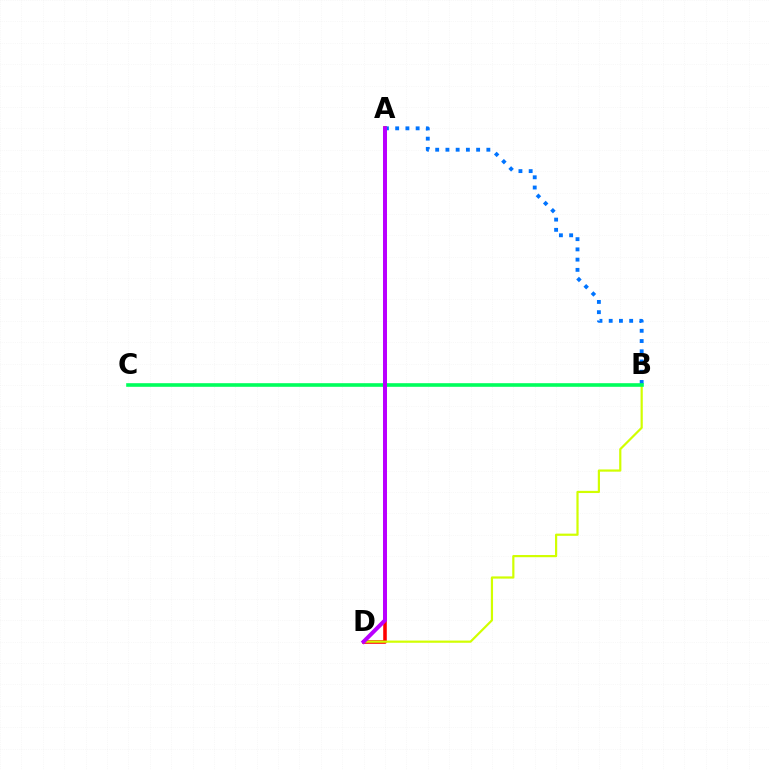{('A', 'D'): [{'color': '#ff0000', 'line_style': 'solid', 'thickness': 2.57}, {'color': '#b900ff', 'line_style': 'solid', 'thickness': 2.89}], ('A', 'B'): [{'color': '#0074ff', 'line_style': 'dotted', 'thickness': 2.78}], ('B', 'D'): [{'color': '#d1ff00', 'line_style': 'solid', 'thickness': 1.58}], ('B', 'C'): [{'color': '#00ff5c', 'line_style': 'solid', 'thickness': 2.6}]}